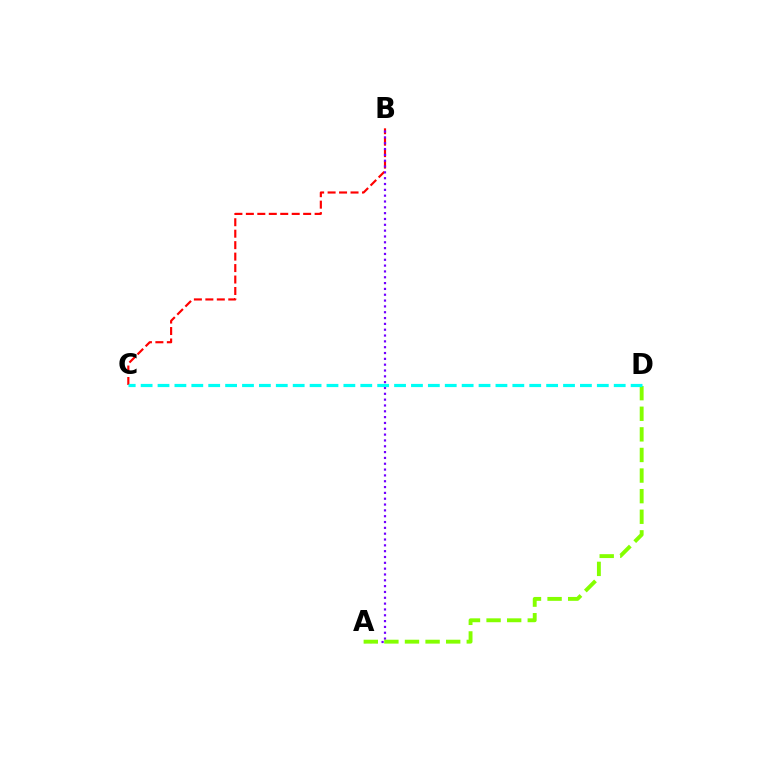{('B', 'C'): [{'color': '#ff0000', 'line_style': 'dashed', 'thickness': 1.56}], ('A', 'B'): [{'color': '#7200ff', 'line_style': 'dotted', 'thickness': 1.58}], ('A', 'D'): [{'color': '#84ff00', 'line_style': 'dashed', 'thickness': 2.8}], ('C', 'D'): [{'color': '#00fff6', 'line_style': 'dashed', 'thickness': 2.3}]}